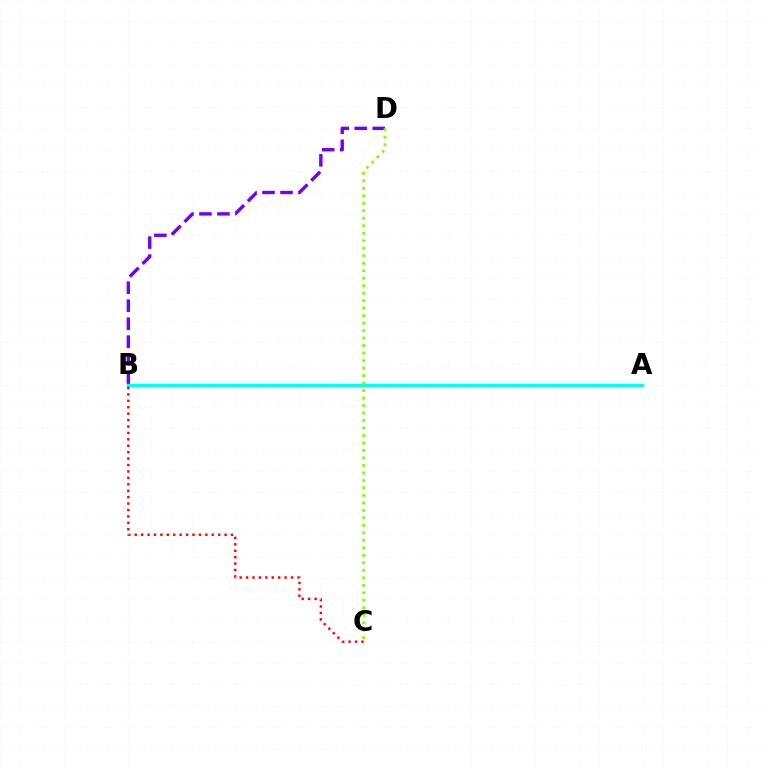{('A', 'B'): [{'color': '#00fff6', 'line_style': 'solid', 'thickness': 2.41}], ('B', 'D'): [{'color': '#7200ff', 'line_style': 'dashed', 'thickness': 2.44}], ('B', 'C'): [{'color': '#ff0000', 'line_style': 'dotted', 'thickness': 1.74}], ('C', 'D'): [{'color': '#84ff00', 'line_style': 'dotted', 'thickness': 2.04}]}